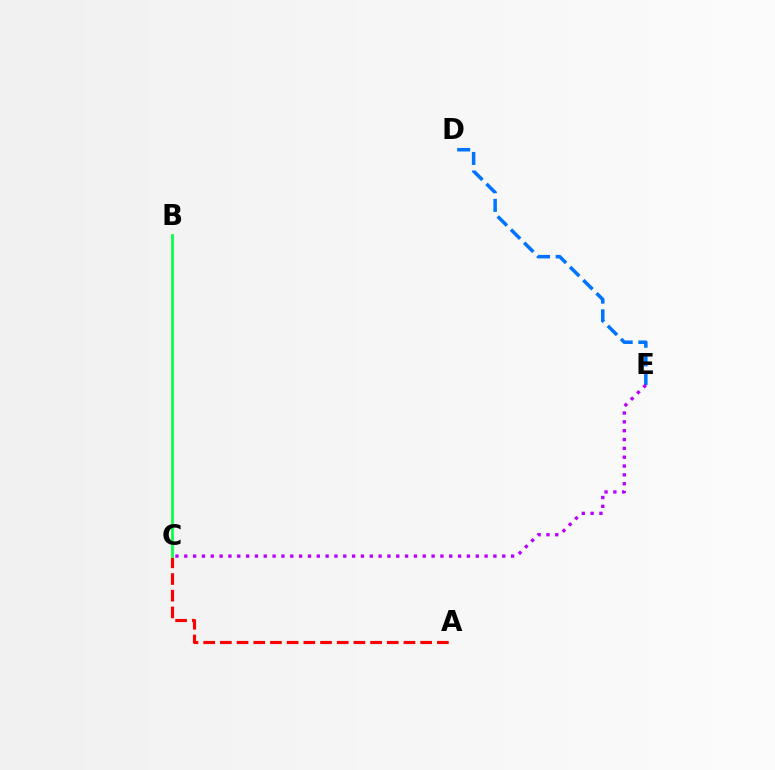{('D', 'E'): [{'color': '#0074ff', 'line_style': 'dashed', 'thickness': 2.53}], ('A', 'C'): [{'color': '#ff0000', 'line_style': 'dashed', 'thickness': 2.27}], ('B', 'C'): [{'color': '#d1ff00', 'line_style': 'solid', 'thickness': 2.06}, {'color': '#00ff5c', 'line_style': 'solid', 'thickness': 1.88}], ('C', 'E'): [{'color': '#b900ff', 'line_style': 'dotted', 'thickness': 2.4}]}